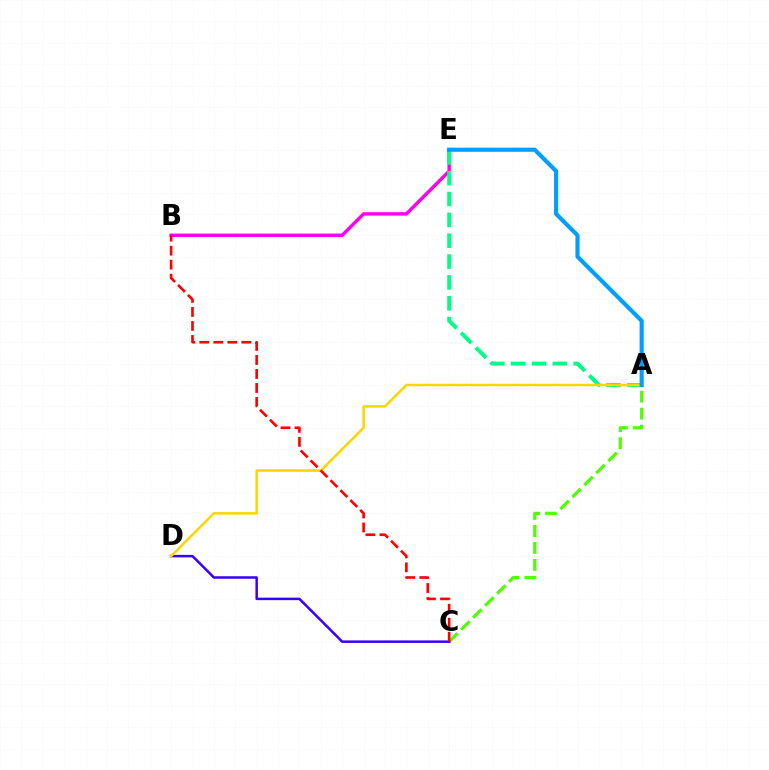{('B', 'E'): [{'color': '#ff00ed', 'line_style': 'solid', 'thickness': 2.46}], ('A', 'C'): [{'color': '#4fff00', 'line_style': 'dashed', 'thickness': 2.31}], ('A', 'E'): [{'color': '#00ff86', 'line_style': 'dashed', 'thickness': 2.83}, {'color': '#009eff', 'line_style': 'solid', 'thickness': 2.98}], ('C', 'D'): [{'color': '#3700ff', 'line_style': 'solid', 'thickness': 1.79}], ('A', 'D'): [{'color': '#ffd500', 'line_style': 'solid', 'thickness': 1.81}], ('B', 'C'): [{'color': '#ff0000', 'line_style': 'dashed', 'thickness': 1.91}]}